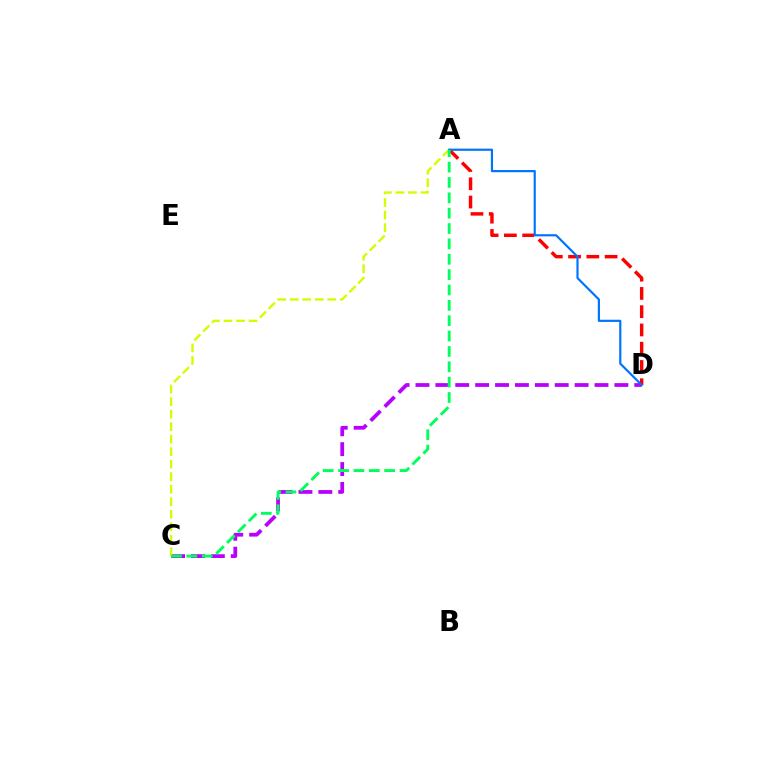{('C', 'D'): [{'color': '#b900ff', 'line_style': 'dashed', 'thickness': 2.7}], ('A', 'D'): [{'color': '#ff0000', 'line_style': 'dashed', 'thickness': 2.48}, {'color': '#0074ff', 'line_style': 'solid', 'thickness': 1.58}], ('A', 'C'): [{'color': '#d1ff00', 'line_style': 'dashed', 'thickness': 1.7}, {'color': '#00ff5c', 'line_style': 'dashed', 'thickness': 2.09}]}